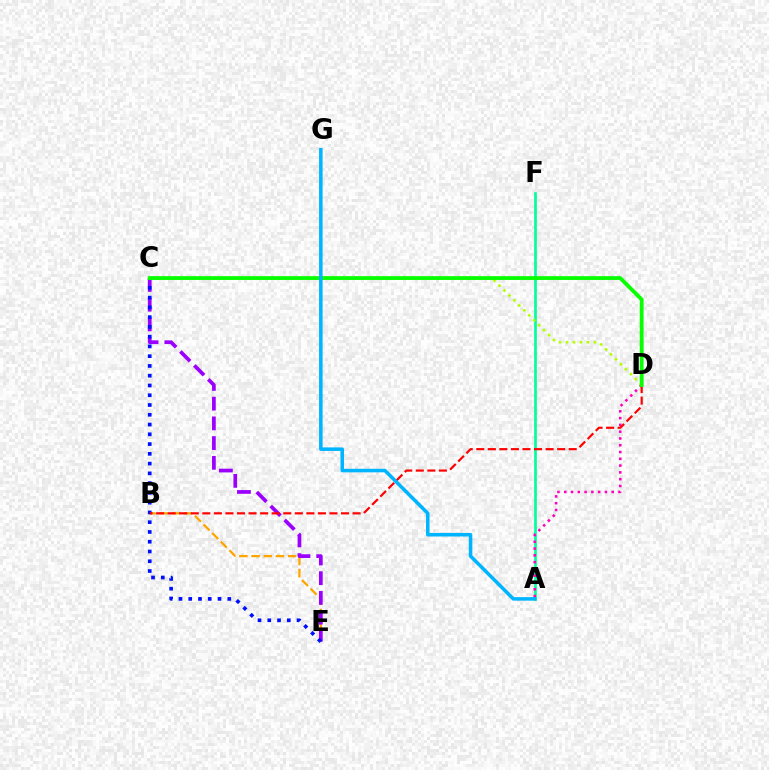{('A', 'F'): [{'color': '#00ff9d', 'line_style': 'solid', 'thickness': 1.94}], ('C', 'D'): [{'color': '#b3ff00', 'line_style': 'dotted', 'thickness': 1.9}, {'color': '#08ff00', 'line_style': 'solid', 'thickness': 2.75}], ('B', 'E'): [{'color': '#ffa500', 'line_style': 'dashed', 'thickness': 1.66}], ('A', 'D'): [{'color': '#ff00bd', 'line_style': 'dotted', 'thickness': 1.84}], ('C', 'E'): [{'color': '#9b00ff', 'line_style': 'dashed', 'thickness': 2.68}, {'color': '#0010ff', 'line_style': 'dotted', 'thickness': 2.65}], ('B', 'D'): [{'color': '#ff0000', 'line_style': 'dashed', 'thickness': 1.57}], ('A', 'G'): [{'color': '#00b5ff', 'line_style': 'solid', 'thickness': 2.55}]}